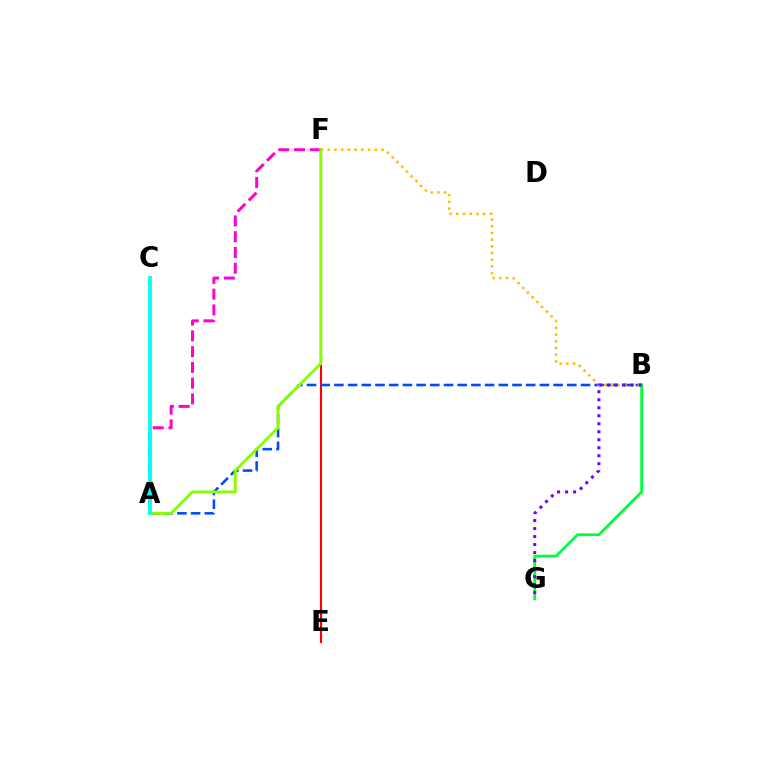{('E', 'F'): [{'color': '#ff0000', 'line_style': 'solid', 'thickness': 1.55}], ('A', 'B'): [{'color': '#004bff', 'line_style': 'dashed', 'thickness': 1.86}], ('B', 'G'): [{'color': '#00ff39', 'line_style': 'solid', 'thickness': 2.0}, {'color': '#7200ff', 'line_style': 'dotted', 'thickness': 2.17}], ('B', 'F'): [{'color': '#ffbd00', 'line_style': 'dotted', 'thickness': 1.82}], ('A', 'F'): [{'color': '#ff00cf', 'line_style': 'dashed', 'thickness': 2.14}, {'color': '#84ff00', 'line_style': 'solid', 'thickness': 2.07}], ('A', 'C'): [{'color': '#00fff6', 'line_style': 'solid', 'thickness': 2.76}]}